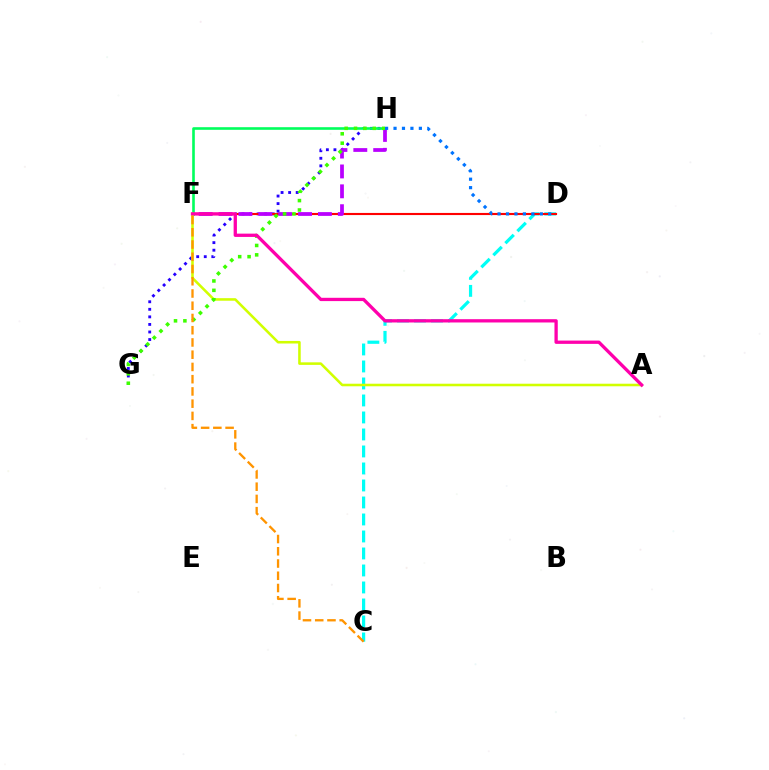{('G', 'H'): [{'color': '#2500ff', 'line_style': 'dotted', 'thickness': 2.05}, {'color': '#3dff00', 'line_style': 'dotted', 'thickness': 2.55}], ('F', 'H'): [{'color': '#00ff5c', 'line_style': 'solid', 'thickness': 1.88}, {'color': '#b900ff', 'line_style': 'dashed', 'thickness': 2.7}], ('C', 'D'): [{'color': '#00fff6', 'line_style': 'dashed', 'thickness': 2.31}], ('D', 'F'): [{'color': '#ff0000', 'line_style': 'solid', 'thickness': 1.53}], ('A', 'F'): [{'color': '#d1ff00', 'line_style': 'solid', 'thickness': 1.84}, {'color': '#ff00ac', 'line_style': 'solid', 'thickness': 2.37}], ('D', 'H'): [{'color': '#0074ff', 'line_style': 'dotted', 'thickness': 2.29}], ('C', 'F'): [{'color': '#ff9400', 'line_style': 'dashed', 'thickness': 1.66}]}